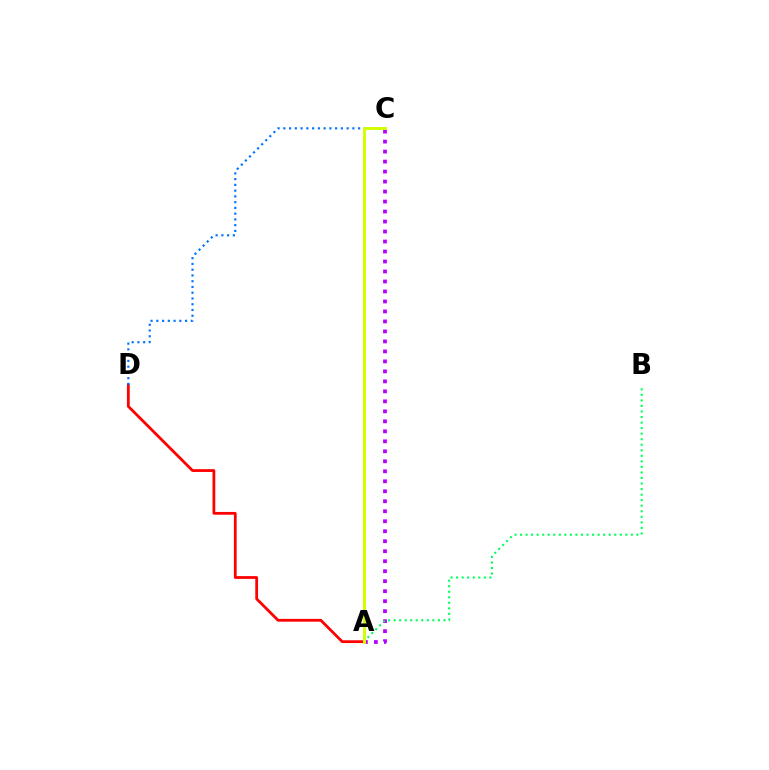{('A', 'D'): [{'color': '#ff0000', 'line_style': 'solid', 'thickness': 2.0}], ('A', 'C'): [{'color': '#b900ff', 'line_style': 'dotted', 'thickness': 2.71}, {'color': '#d1ff00', 'line_style': 'solid', 'thickness': 2.13}], ('A', 'B'): [{'color': '#00ff5c', 'line_style': 'dotted', 'thickness': 1.51}], ('C', 'D'): [{'color': '#0074ff', 'line_style': 'dotted', 'thickness': 1.56}]}